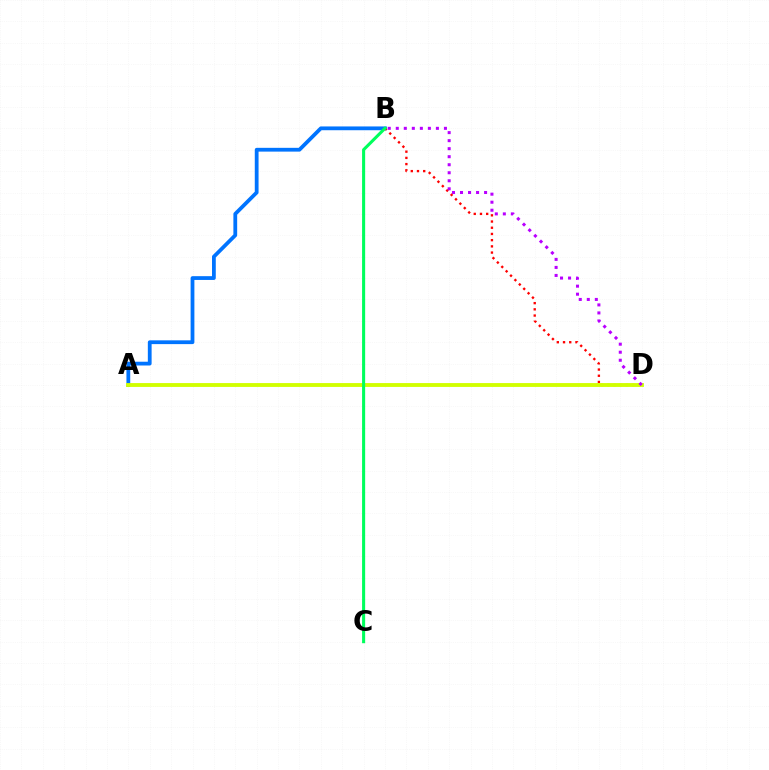{('A', 'B'): [{'color': '#0074ff', 'line_style': 'solid', 'thickness': 2.72}], ('B', 'D'): [{'color': '#ff0000', 'line_style': 'dotted', 'thickness': 1.69}, {'color': '#b900ff', 'line_style': 'dotted', 'thickness': 2.18}], ('A', 'D'): [{'color': '#d1ff00', 'line_style': 'solid', 'thickness': 2.77}], ('B', 'C'): [{'color': '#00ff5c', 'line_style': 'solid', 'thickness': 2.21}]}